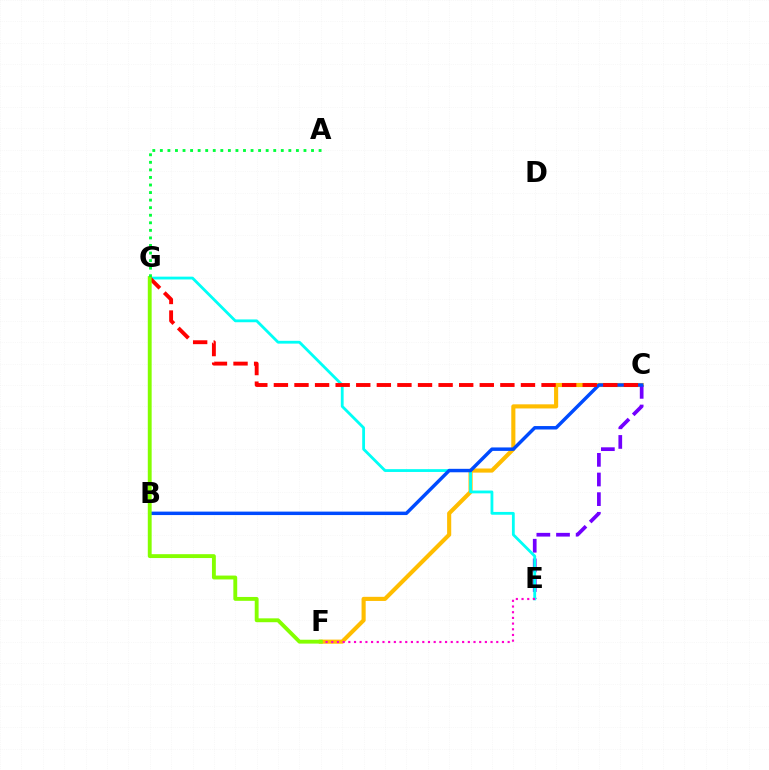{('C', 'F'): [{'color': '#ffbd00', 'line_style': 'solid', 'thickness': 2.96}], ('C', 'E'): [{'color': '#7200ff', 'line_style': 'dashed', 'thickness': 2.67}], ('E', 'G'): [{'color': '#00fff6', 'line_style': 'solid', 'thickness': 2.02}], ('B', 'C'): [{'color': '#004bff', 'line_style': 'solid', 'thickness': 2.49}], ('E', 'F'): [{'color': '#ff00cf', 'line_style': 'dotted', 'thickness': 1.55}], ('C', 'G'): [{'color': '#ff0000', 'line_style': 'dashed', 'thickness': 2.8}], ('F', 'G'): [{'color': '#84ff00', 'line_style': 'solid', 'thickness': 2.78}], ('A', 'G'): [{'color': '#00ff39', 'line_style': 'dotted', 'thickness': 2.05}]}